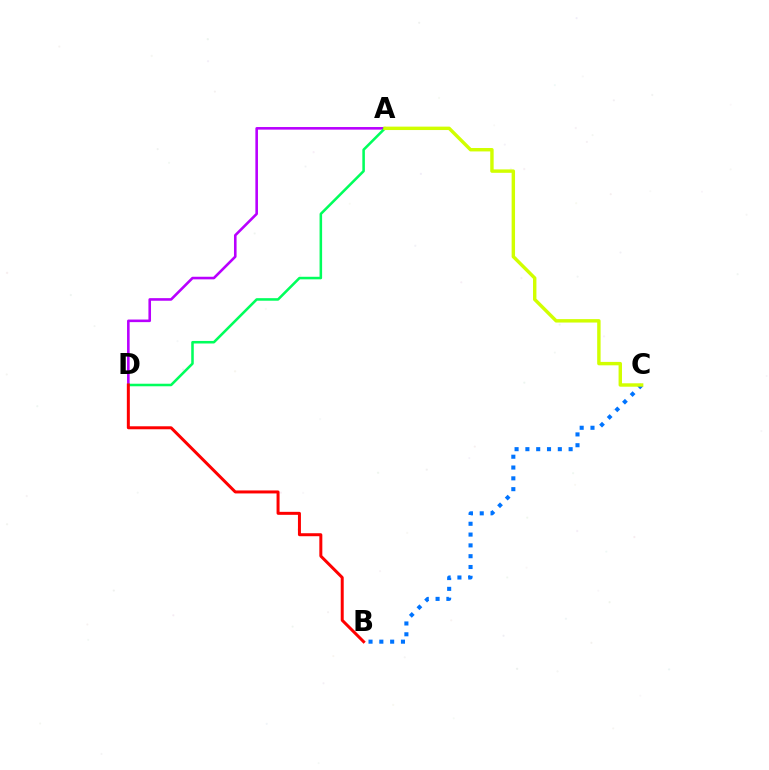{('A', 'D'): [{'color': '#b900ff', 'line_style': 'solid', 'thickness': 1.87}, {'color': '#00ff5c', 'line_style': 'solid', 'thickness': 1.84}], ('B', 'C'): [{'color': '#0074ff', 'line_style': 'dotted', 'thickness': 2.94}], ('A', 'C'): [{'color': '#d1ff00', 'line_style': 'solid', 'thickness': 2.46}], ('B', 'D'): [{'color': '#ff0000', 'line_style': 'solid', 'thickness': 2.15}]}